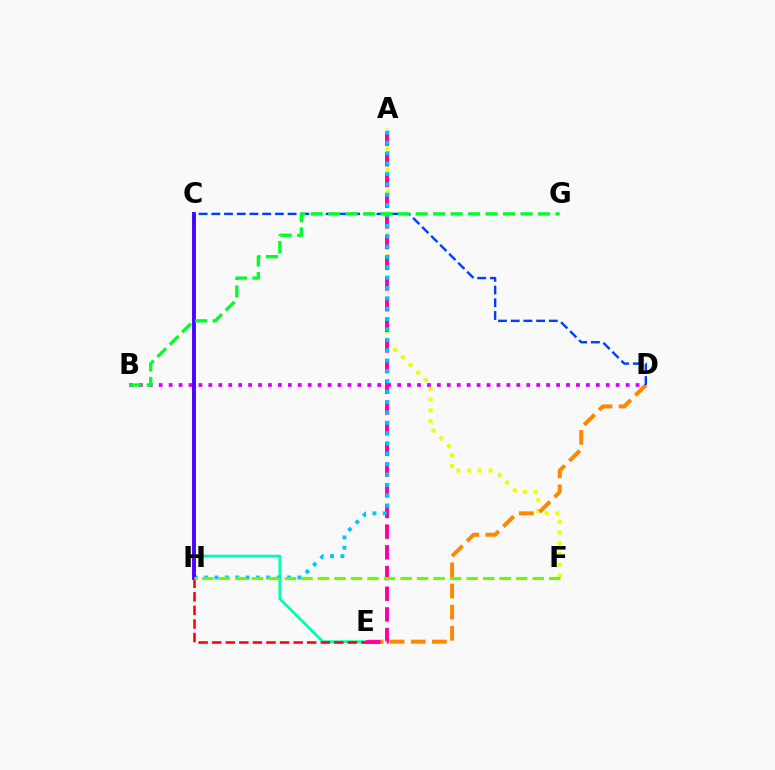{('A', 'F'): [{'color': '#eeff00', 'line_style': 'dotted', 'thickness': 2.92}], ('C', 'E'): [{'color': '#00ffaf', 'line_style': 'solid', 'thickness': 2.03}], ('D', 'E'): [{'color': '#ff8800', 'line_style': 'dashed', 'thickness': 2.87}], ('B', 'D'): [{'color': '#d600ff', 'line_style': 'dotted', 'thickness': 2.7}], ('E', 'H'): [{'color': '#ff0000', 'line_style': 'dashed', 'thickness': 1.84}], ('A', 'E'): [{'color': '#ff00a0', 'line_style': 'dashed', 'thickness': 2.81}], ('A', 'H'): [{'color': '#00c7ff', 'line_style': 'dotted', 'thickness': 2.82}], ('C', 'H'): [{'color': '#4f00ff', 'line_style': 'solid', 'thickness': 2.8}], ('C', 'D'): [{'color': '#003fff', 'line_style': 'dashed', 'thickness': 1.73}], ('F', 'H'): [{'color': '#66ff00', 'line_style': 'dashed', 'thickness': 2.24}], ('B', 'G'): [{'color': '#00ff27', 'line_style': 'dashed', 'thickness': 2.38}]}